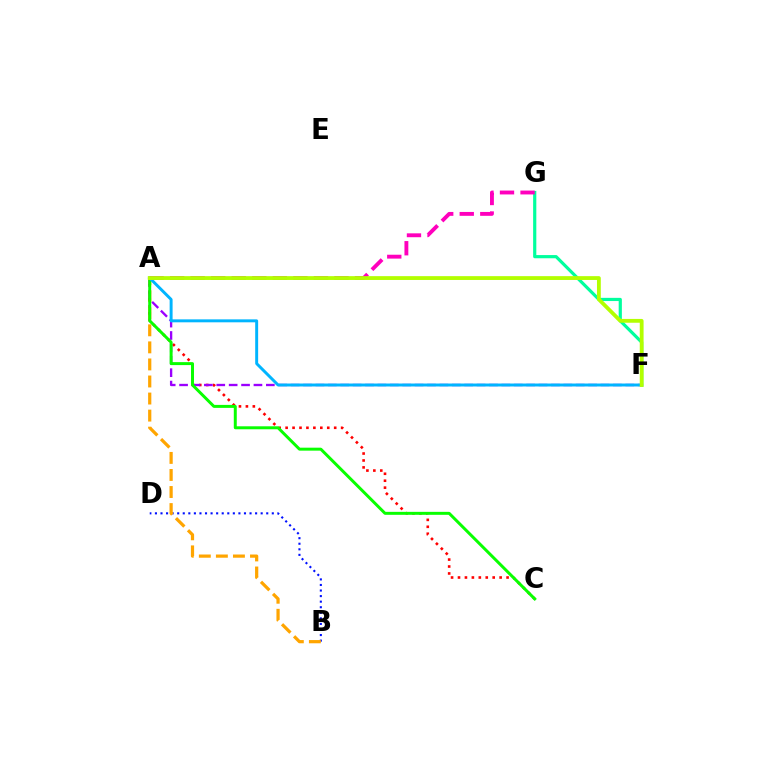{('B', 'D'): [{'color': '#0010ff', 'line_style': 'dotted', 'thickness': 1.51}], ('A', 'B'): [{'color': '#ffa500', 'line_style': 'dashed', 'thickness': 2.32}], ('A', 'C'): [{'color': '#ff0000', 'line_style': 'dotted', 'thickness': 1.89}, {'color': '#08ff00', 'line_style': 'solid', 'thickness': 2.14}], ('A', 'F'): [{'color': '#9b00ff', 'line_style': 'dashed', 'thickness': 1.68}, {'color': '#00b5ff', 'line_style': 'solid', 'thickness': 2.12}, {'color': '#b3ff00', 'line_style': 'solid', 'thickness': 2.75}], ('F', 'G'): [{'color': '#00ff9d', 'line_style': 'solid', 'thickness': 2.3}], ('A', 'G'): [{'color': '#ff00bd', 'line_style': 'dashed', 'thickness': 2.79}]}